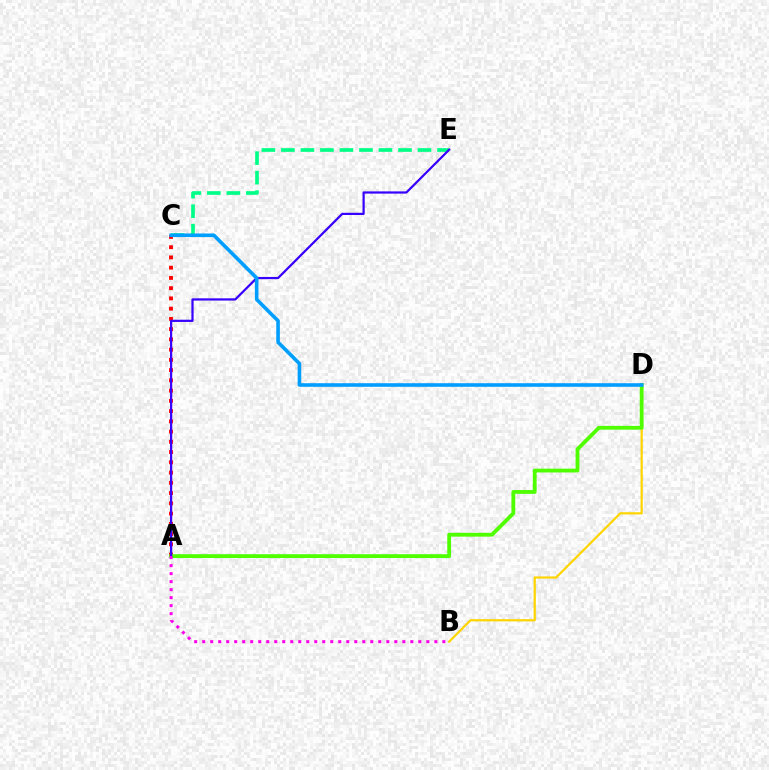{('B', 'D'): [{'color': '#ffd500', 'line_style': 'solid', 'thickness': 1.6}], ('A', 'C'): [{'color': '#ff0000', 'line_style': 'dotted', 'thickness': 2.78}], ('A', 'D'): [{'color': '#4fff00', 'line_style': 'solid', 'thickness': 2.75}], ('C', 'E'): [{'color': '#00ff86', 'line_style': 'dashed', 'thickness': 2.65}], ('A', 'E'): [{'color': '#3700ff', 'line_style': 'solid', 'thickness': 1.59}], ('A', 'B'): [{'color': '#ff00ed', 'line_style': 'dotted', 'thickness': 2.18}], ('C', 'D'): [{'color': '#009eff', 'line_style': 'solid', 'thickness': 2.59}]}